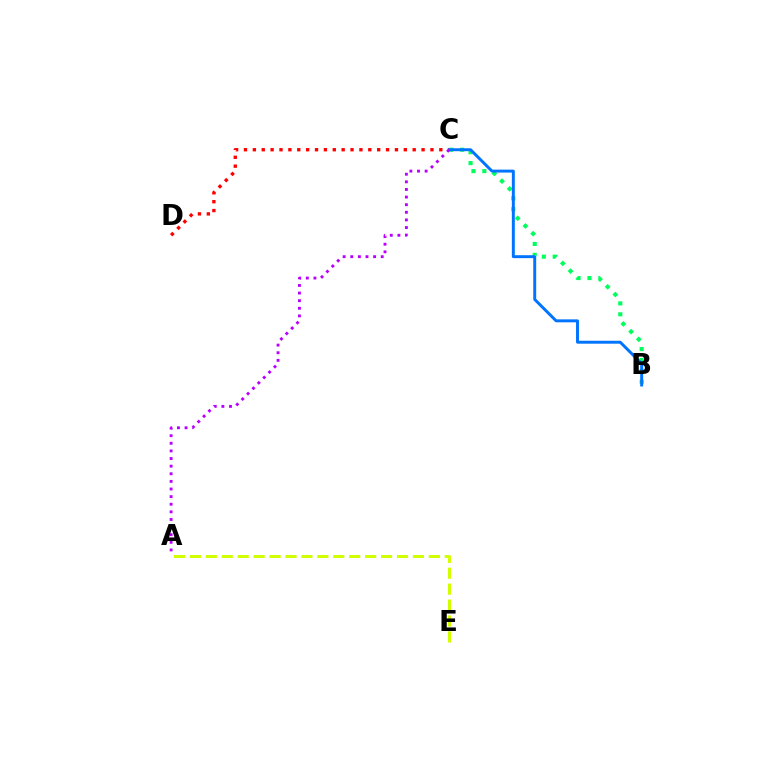{('C', 'D'): [{'color': '#ff0000', 'line_style': 'dotted', 'thickness': 2.41}], ('A', 'E'): [{'color': '#d1ff00', 'line_style': 'dashed', 'thickness': 2.16}], ('B', 'C'): [{'color': '#00ff5c', 'line_style': 'dotted', 'thickness': 2.96}, {'color': '#0074ff', 'line_style': 'solid', 'thickness': 2.12}], ('A', 'C'): [{'color': '#b900ff', 'line_style': 'dotted', 'thickness': 2.07}]}